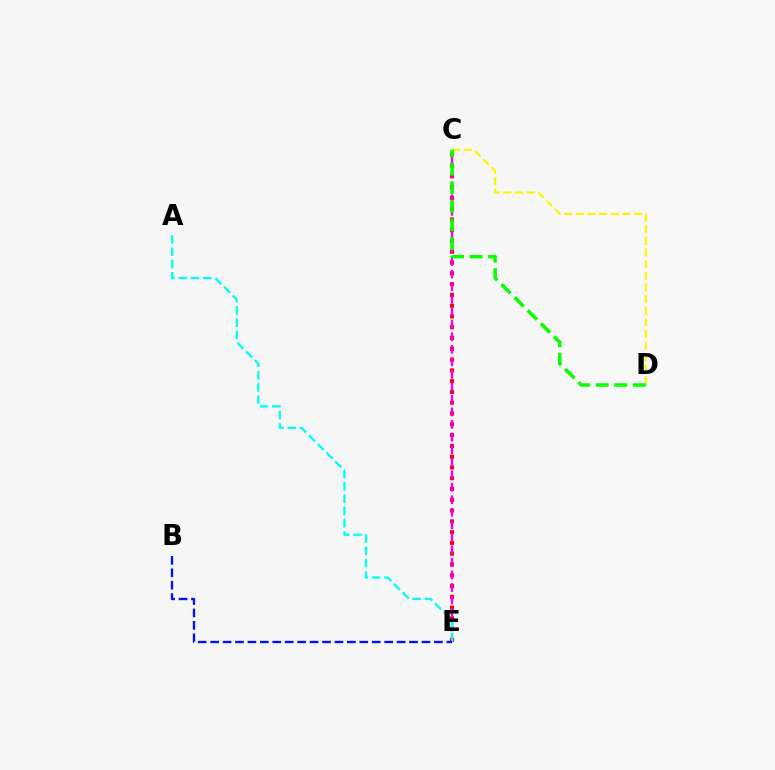{('C', 'E'): [{'color': '#ff0000', 'line_style': 'dotted', 'thickness': 2.93}, {'color': '#ee00ff', 'line_style': 'dashed', 'thickness': 1.7}], ('C', 'D'): [{'color': '#fcf500', 'line_style': 'dashed', 'thickness': 1.58}, {'color': '#08ff00', 'line_style': 'dashed', 'thickness': 2.52}], ('A', 'E'): [{'color': '#00fff6', 'line_style': 'dashed', 'thickness': 1.67}], ('B', 'E'): [{'color': '#0010ff', 'line_style': 'dashed', 'thickness': 1.69}]}